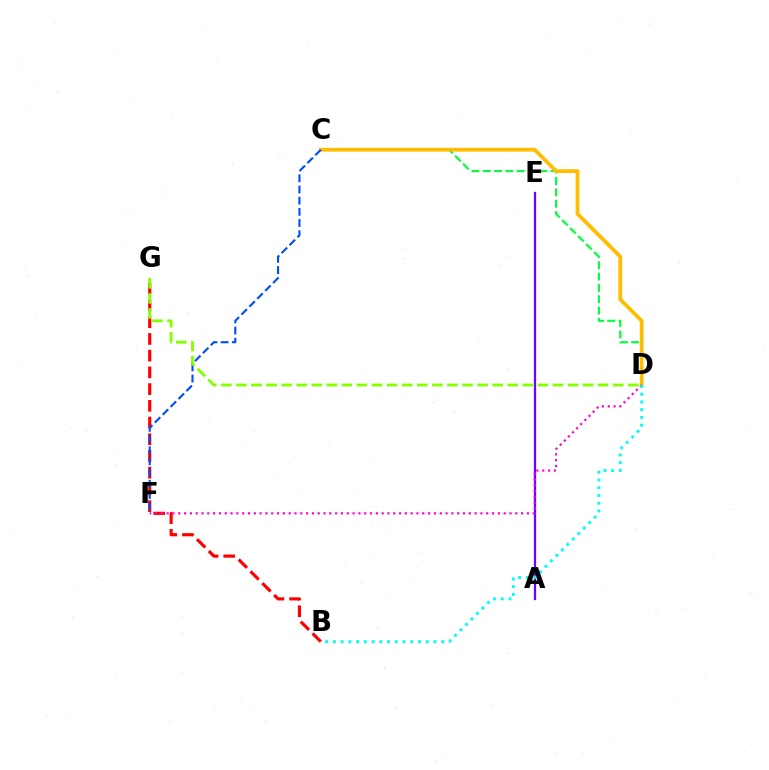{('C', 'D'): [{'color': '#00ff39', 'line_style': 'dashed', 'thickness': 1.54}, {'color': '#ffbd00', 'line_style': 'solid', 'thickness': 2.72}], ('B', 'G'): [{'color': '#ff0000', 'line_style': 'dashed', 'thickness': 2.27}], ('A', 'E'): [{'color': '#7200ff', 'line_style': 'solid', 'thickness': 1.63}], ('D', 'F'): [{'color': '#ff00cf', 'line_style': 'dotted', 'thickness': 1.58}], ('C', 'F'): [{'color': '#004bff', 'line_style': 'dashed', 'thickness': 1.52}], ('D', 'G'): [{'color': '#84ff00', 'line_style': 'dashed', 'thickness': 2.05}], ('B', 'D'): [{'color': '#00fff6', 'line_style': 'dotted', 'thickness': 2.1}]}